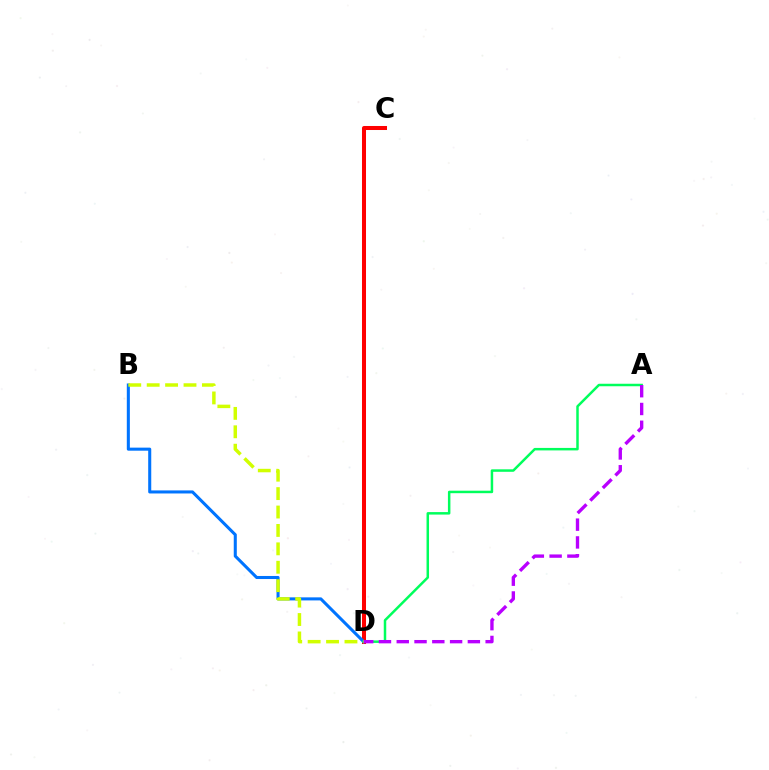{('C', 'D'): [{'color': '#ff0000', 'line_style': 'solid', 'thickness': 2.89}], ('B', 'D'): [{'color': '#0074ff', 'line_style': 'solid', 'thickness': 2.2}, {'color': '#d1ff00', 'line_style': 'dashed', 'thickness': 2.5}], ('A', 'D'): [{'color': '#00ff5c', 'line_style': 'solid', 'thickness': 1.79}, {'color': '#b900ff', 'line_style': 'dashed', 'thickness': 2.42}]}